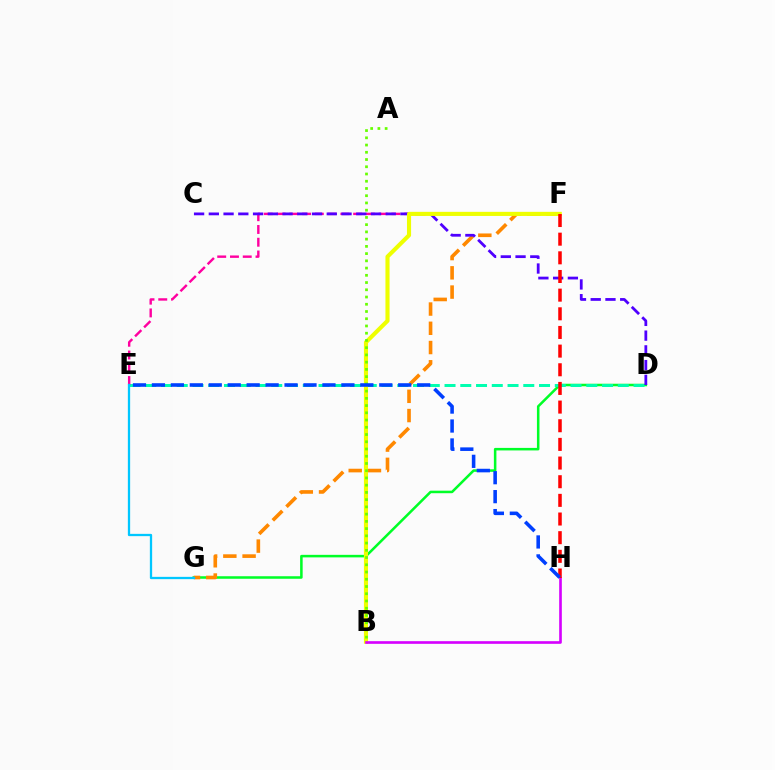{('D', 'G'): [{'color': '#00ff27', 'line_style': 'solid', 'thickness': 1.82}], ('F', 'G'): [{'color': '#ff8800', 'line_style': 'dashed', 'thickness': 2.61}], ('D', 'E'): [{'color': '#00ffaf', 'line_style': 'dashed', 'thickness': 2.14}], ('E', 'F'): [{'color': '#ff00a0', 'line_style': 'dashed', 'thickness': 1.73}], ('C', 'D'): [{'color': '#4f00ff', 'line_style': 'dashed', 'thickness': 2.0}], ('B', 'F'): [{'color': '#eeff00', 'line_style': 'solid', 'thickness': 2.96}], ('A', 'B'): [{'color': '#66ff00', 'line_style': 'dotted', 'thickness': 1.97}], ('E', 'G'): [{'color': '#00c7ff', 'line_style': 'solid', 'thickness': 1.64}], ('B', 'H'): [{'color': '#d600ff', 'line_style': 'solid', 'thickness': 1.91}], ('F', 'H'): [{'color': '#ff0000', 'line_style': 'dashed', 'thickness': 2.53}], ('E', 'H'): [{'color': '#003fff', 'line_style': 'dashed', 'thickness': 2.57}]}